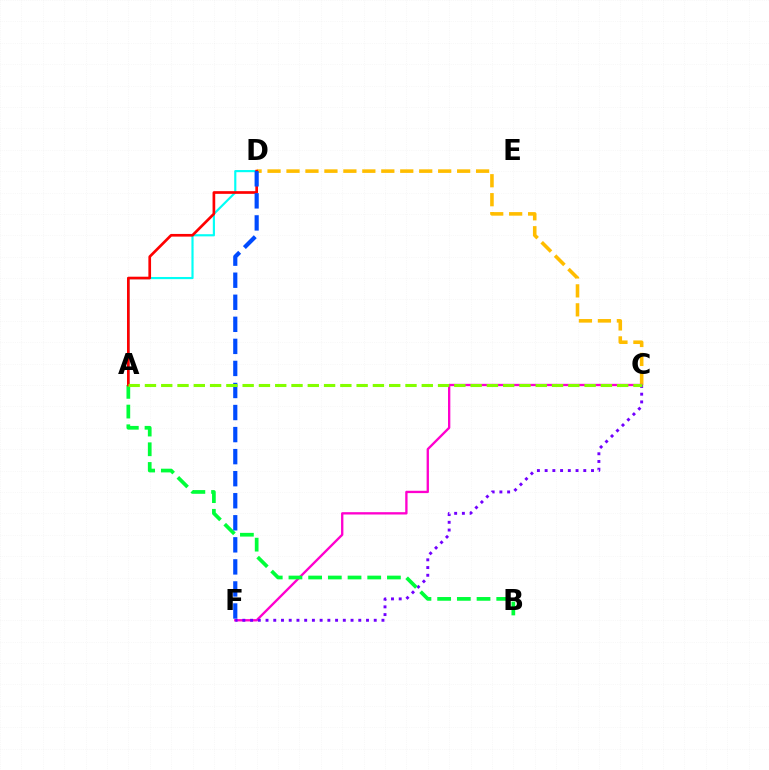{('A', 'D'): [{'color': '#00fff6', 'line_style': 'solid', 'thickness': 1.56}, {'color': '#ff0000', 'line_style': 'solid', 'thickness': 1.93}], ('C', 'D'): [{'color': '#ffbd00', 'line_style': 'dashed', 'thickness': 2.58}], ('C', 'F'): [{'color': '#ff00cf', 'line_style': 'solid', 'thickness': 1.68}, {'color': '#7200ff', 'line_style': 'dotted', 'thickness': 2.1}], ('A', 'B'): [{'color': '#00ff39', 'line_style': 'dashed', 'thickness': 2.68}], ('D', 'F'): [{'color': '#004bff', 'line_style': 'dashed', 'thickness': 3.0}], ('A', 'C'): [{'color': '#84ff00', 'line_style': 'dashed', 'thickness': 2.21}]}